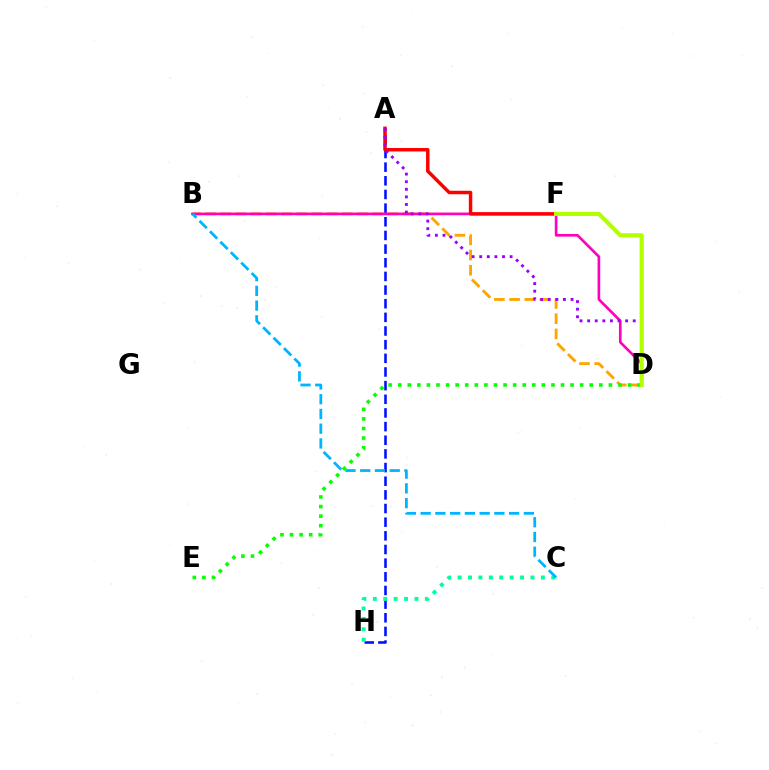{('A', 'H'): [{'color': '#0010ff', 'line_style': 'dashed', 'thickness': 1.86}], ('C', 'H'): [{'color': '#00ff9d', 'line_style': 'dotted', 'thickness': 2.83}], ('B', 'D'): [{'color': '#ffa500', 'line_style': 'dashed', 'thickness': 2.06}, {'color': '#ff00bd', 'line_style': 'solid', 'thickness': 1.91}], ('A', 'F'): [{'color': '#ff0000', 'line_style': 'solid', 'thickness': 2.5}], ('A', 'D'): [{'color': '#9b00ff', 'line_style': 'dotted', 'thickness': 2.06}], ('D', 'E'): [{'color': '#08ff00', 'line_style': 'dotted', 'thickness': 2.6}], ('D', 'F'): [{'color': '#b3ff00', 'line_style': 'solid', 'thickness': 2.99}], ('B', 'C'): [{'color': '#00b5ff', 'line_style': 'dashed', 'thickness': 2.0}]}